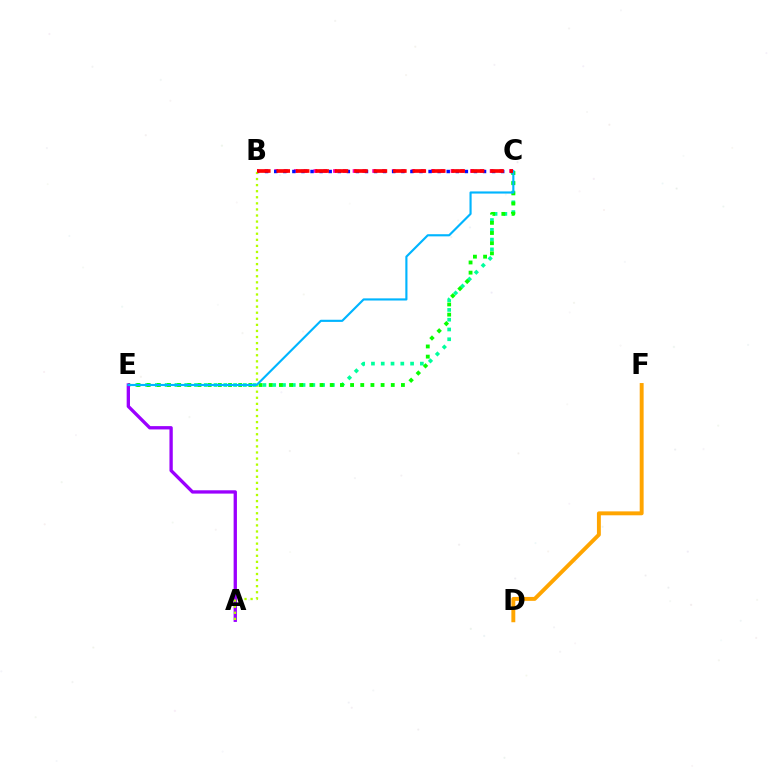{('B', 'C'): [{'color': '#ff00bd', 'line_style': 'dotted', 'thickness': 2.66}, {'color': '#0010ff', 'line_style': 'dotted', 'thickness': 2.47}, {'color': '#ff0000', 'line_style': 'dashed', 'thickness': 2.64}], ('C', 'E'): [{'color': '#00ff9d', 'line_style': 'dotted', 'thickness': 2.66}, {'color': '#08ff00', 'line_style': 'dotted', 'thickness': 2.76}, {'color': '#00b5ff', 'line_style': 'solid', 'thickness': 1.54}], ('D', 'F'): [{'color': '#ffa500', 'line_style': 'solid', 'thickness': 2.82}], ('A', 'E'): [{'color': '#9b00ff', 'line_style': 'solid', 'thickness': 2.39}], ('A', 'B'): [{'color': '#b3ff00', 'line_style': 'dotted', 'thickness': 1.65}]}